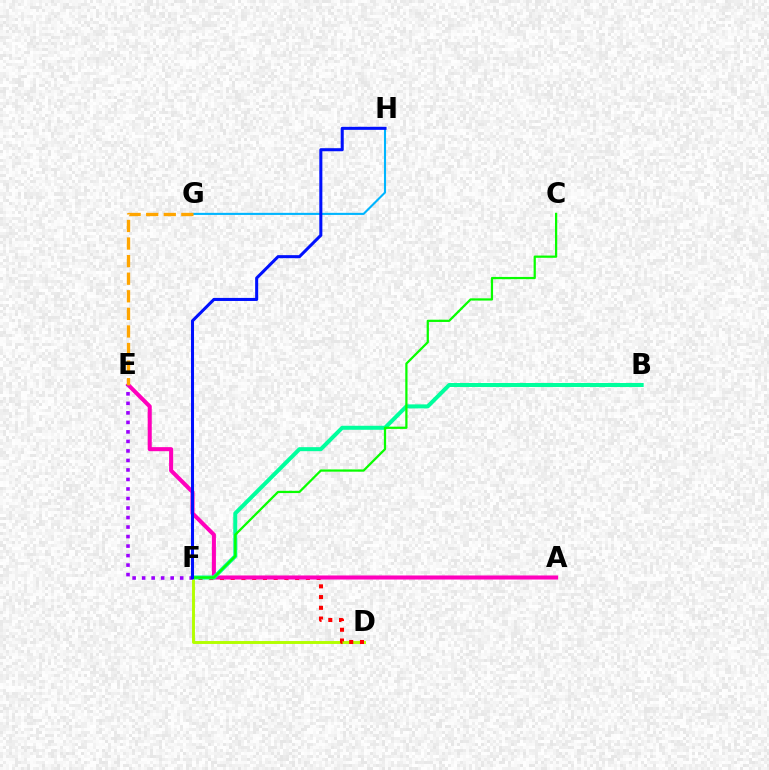{('D', 'F'): [{'color': '#b3ff00', 'line_style': 'solid', 'thickness': 2.11}, {'color': '#ff0000', 'line_style': 'dotted', 'thickness': 2.92}], ('G', 'H'): [{'color': '#00b5ff', 'line_style': 'solid', 'thickness': 1.51}], ('A', 'E'): [{'color': '#ff00bd', 'line_style': 'solid', 'thickness': 2.92}], ('B', 'F'): [{'color': '#00ff9d', 'line_style': 'solid', 'thickness': 2.89}], ('E', 'F'): [{'color': '#9b00ff', 'line_style': 'dotted', 'thickness': 2.58}], ('C', 'F'): [{'color': '#08ff00', 'line_style': 'solid', 'thickness': 1.62}], ('E', 'G'): [{'color': '#ffa500', 'line_style': 'dashed', 'thickness': 2.39}], ('F', 'H'): [{'color': '#0010ff', 'line_style': 'solid', 'thickness': 2.19}]}